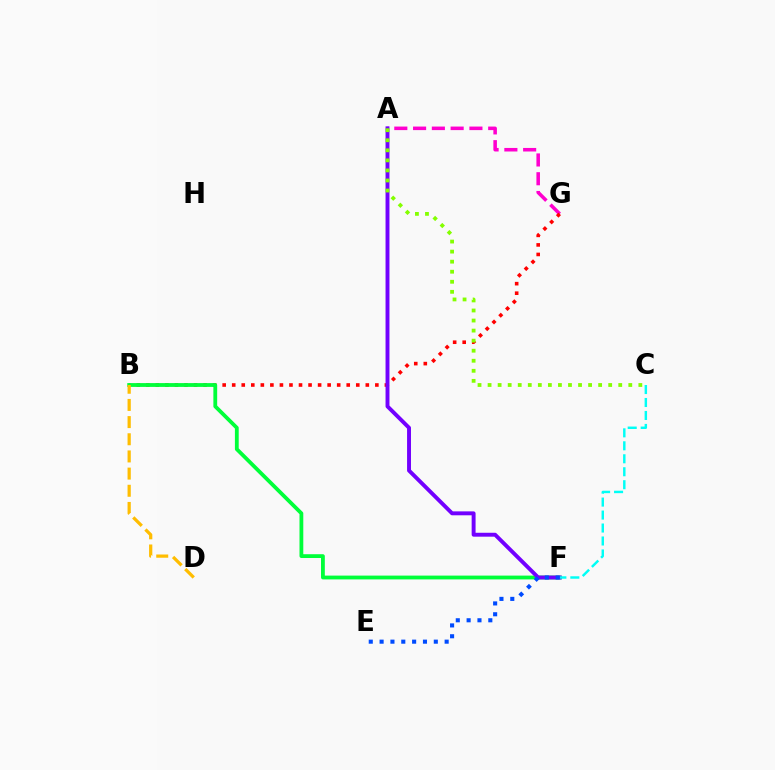{('A', 'G'): [{'color': '#ff00cf', 'line_style': 'dashed', 'thickness': 2.55}], ('B', 'G'): [{'color': '#ff0000', 'line_style': 'dotted', 'thickness': 2.59}], ('B', 'F'): [{'color': '#00ff39', 'line_style': 'solid', 'thickness': 2.74}], ('A', 'F'): [{'color': '#7200ff', 'line_style': 'solid', 'thickness': 2.82}], ('A', 'C'): [{'color': '#84ff00', 'line_style': 'dotted', 'thickness': 2.73}], ('C', 'F'): [{'color': '#00fff6', 'line_style': 'dashed', 'thickness': 1.76}], ('E', 'F'): [{'color': '#004bff', 'line_style': 'dotted', 'thickness': 2.95}], ('B', 'D'): [{'color': '#ffbd00', 'line_style': 'dashed', 'thickness': 2.33}]}